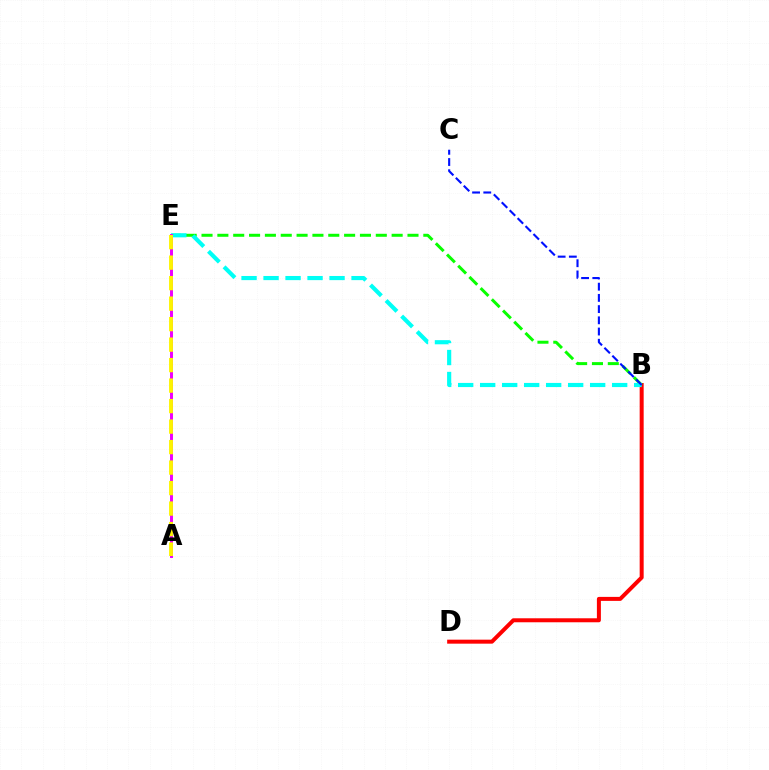{('B', 'D'): [{'color': '#ff0000', 'line_style': 'solid', 'thickness': 2.88}], ('B', 'E'): [{'color': '#08ff00', 'line_style': 'dashed', 'thickness': 2.15}, {'color': '#00fff6', 'line_style': 'dashed', 'thickness': 2.99}], ('A', 'E'): [{'color': '#ee00ff', 'line_style': 'solid', 'thickness': 2.13}, {'color': '#fcf500', 'line_style': 'dashed', 'thickness': 2.78}], ('B', 'C'): [{'color': '#0010ff', 'line_style': 'dashed', 'thickness': 1.52}]}